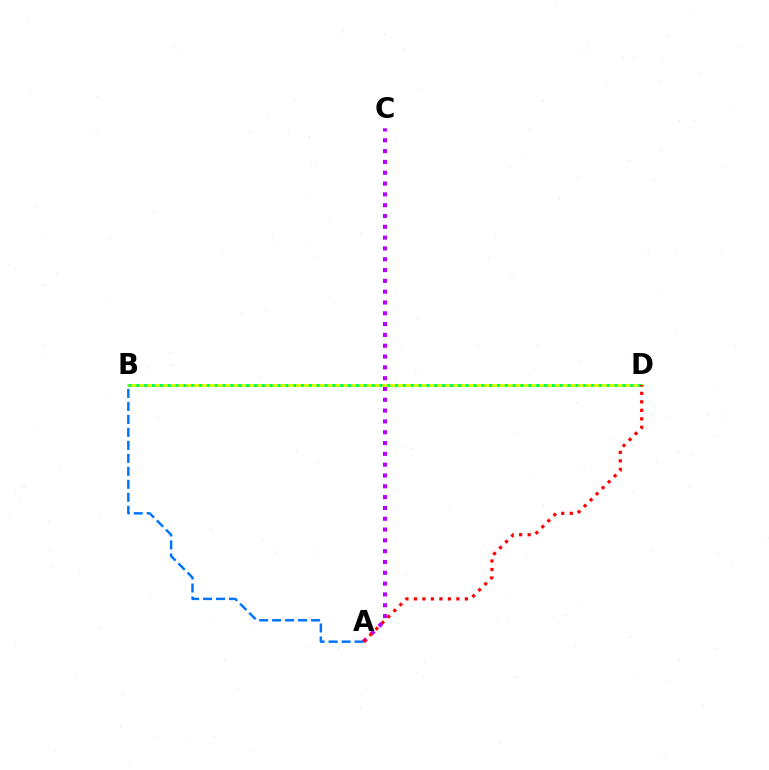{('B', 'D'): [{'color': '#d1ff00', 'line_style': 'solid', 'thickness': 2.05}, {'color': '#00ff5c', 'line_style': 'dotted', 'thickness': 2.13}], ('A', 'B'): [{'color': '#0074ff', 'line_style': 'dashed', 'thickness': 1.76}], ('A', 'C'): [{'color': '#b900ff', 'line_style': 'dotted', 'thickness': 2.94}], ('A', 'D'): [{'color': '#ff0000', 'line_style': 'dotted', 'thickness': 2.31}]}